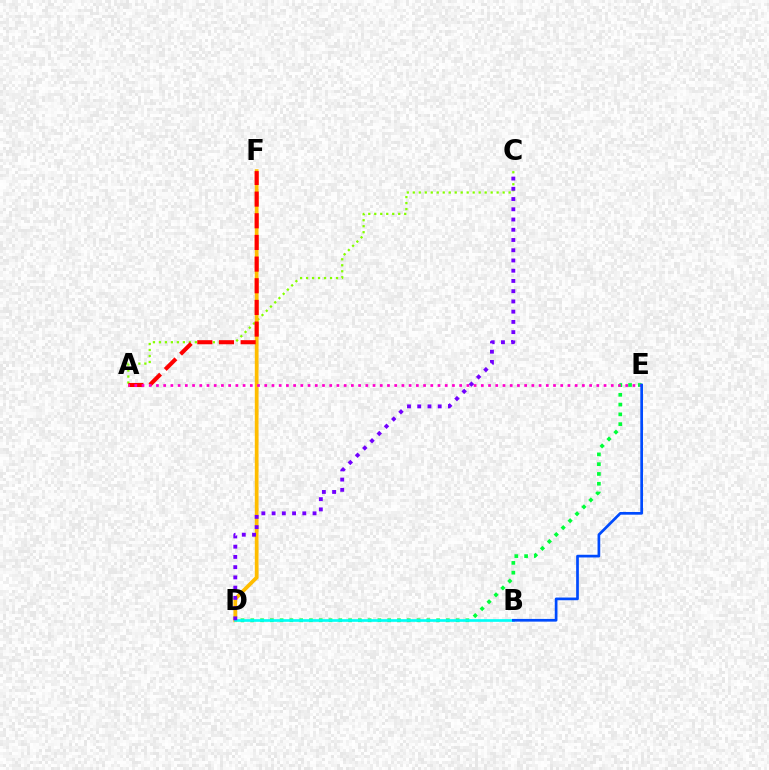{('A', 'C'): [{'color': '#84ff00', 'line_style': 'dotted', 'thickness': 1.63}], ('D', 'F'): [{'color': '#ffbd00', 'line_style': 'solid', 'thickness': 2.7}], ('A', 'F'): [{'color': '#ff0000', 'line_style': 'dashed', 'thickness': 2.94}], ('D', 'E'): [{'color': '#00ff39', 'line_style': 'dotted', 'thickness': 2.66}], ('A', 'E'): [{'color': '#ff00cf', 'line_style': 'dotted', 'thickness': 1.96}], ('B', 'D'): [{'color': '#00fff6', 'line_style': 'solid', 'thickness': 1.91}], ('B', 'E'): [{'color': '#004bff', 'line_style': 'solid', 'thickness': 1.95}], ('C', 'D'): [{'color': '#7200ff', 'line_style': 'dotted', 'thickness': 2.78}]}